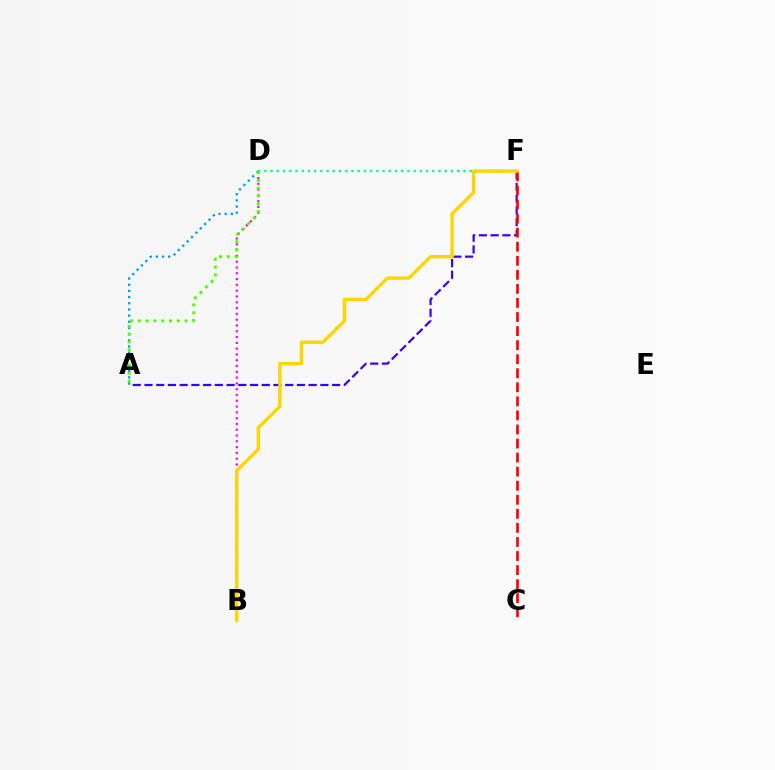{('D', 'F'): [{'color': '#00ff86', 'line_style': 'dotted', 'thickness': 1.69}], ('B', 'D'): [{'color': '#ff00ed', 'line_style': 'dotted', 'thickness': 1.57}], ('A', 'F'): [{'color': '#3700ff', 'line_style': 'dashed', 'thickness': 1.59}], ('A', 'D'): [{'color': '#009eff', 'line_style': 'dotted', 'thickness': 1.68}, {'color': '#4fff00', 'line_style': 'dotted', 'thickness': 2.12}], ('C', 'F'): [{'color': '#ff0000', 'line_style': 'dashed', 'thickness': 1.91}], ('B', 'F'): [{'color': '#ffd500', 'line_style': 'solid', 'thickness': 2.43}]}